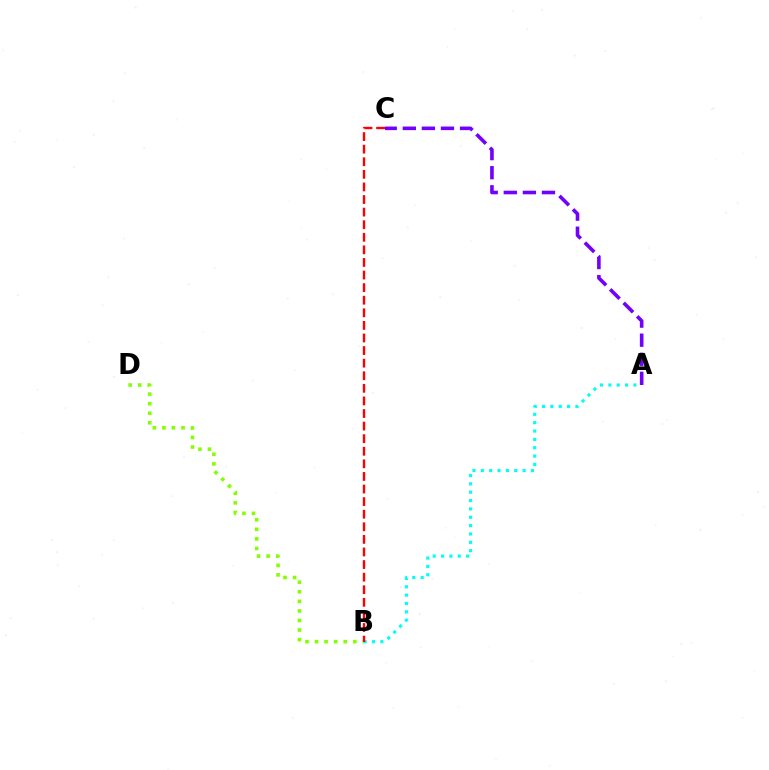{('A', 'C'): [{'color': '#7200ff', 'line_style': 'dashed', 'thickness': 2.59}], ('B', 'D'): [{'color': '#84ff00', 'line_style': 'dotted', 'thickness': 2.6}], ('A', 'B'): [{'color': '#00fff6', 'line_style': 'dotted', 'thickness': 2.27}], ('B', 'C'): [{'color': '#ff0000', 'line_style': 'dashed', 'thickness': 1.71}]}